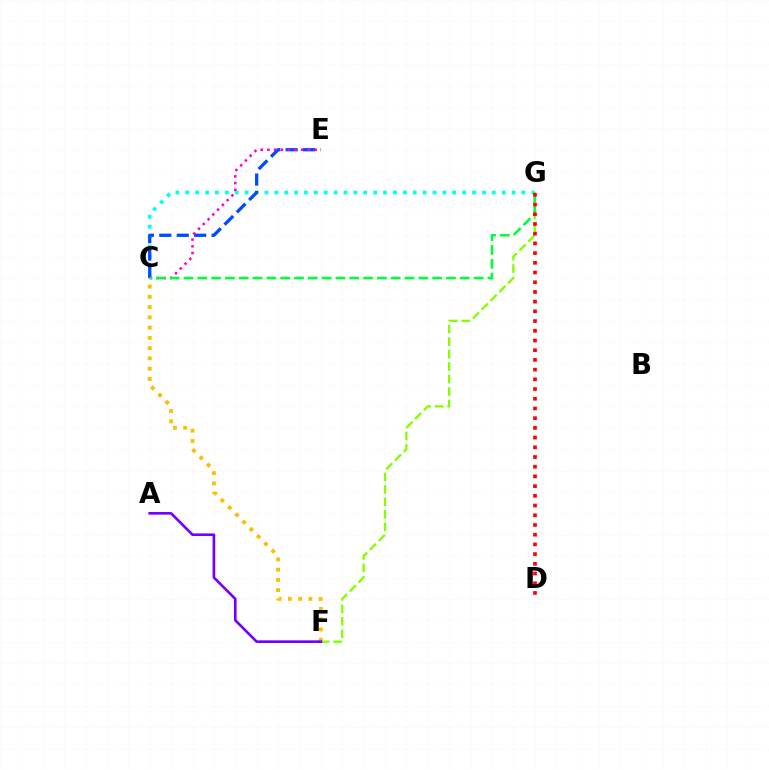{('C', 'G'): [{'color': '#00fff6', 'line_style': 'dotted', 'thickness': 2.69}, {'color': '#00ff39', 'line_style': 'dashed', 'thickness': 1.88}], ('C', 'E'): [{'color': '#004bff', 'line_style': 'dashed', 'thickness': 2.37}, {'color': '#ff00cf', 'line_style': 'dotted', 'thickness': 1.83}], ('C', 'F'): [{'color': '#ffbd00', 'line_style': 'dotted', 'thickness': 2.79}], ('F', 'G'): [{'color': '#84ff00', 'line_style': 'dashed', 'thickness': 1.69}], ('A', 'F'): [{'color': '#7200ff', 'line_style': 'solid', 'thickness': 1.9}], ('D', 'G'): [{'color': '#ff0000', 'line_style': 'dotted', 'thickness': 2.64}]}